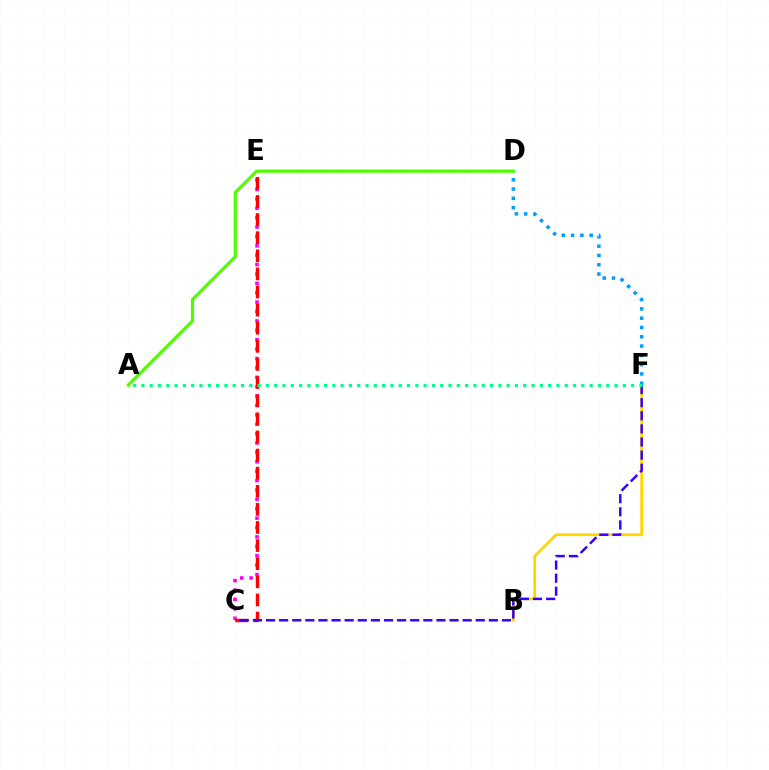{('B', 'F'): [{'color': '#ffd500', 'line_style': 'solid', 'thickness': 1.96}], ('C', 'E'): [{'color': '#ff00ed', 'line_style': 'dotted', 'thickness': 2.55}, {'color': '#ff0000', 'line_style': 'dashed', 'thickness': 2.46}], ('D', 'F'): [{'color': '#009eff', 'line_style': 'dotted', 'thickness': 2.53}], ('A', 'D'): [{'color': '#4fff00', 'line_style': 'solid', 'thickness': 2.3}], ('C', 'F'): [{'color': '#3700ff', 'line_style': 'dashed', 'thickness': 1.78}], ('A', 'F'): [{'color': '#00ff86', 'line_style': 'dotted', 'thickness': 2.26}]}